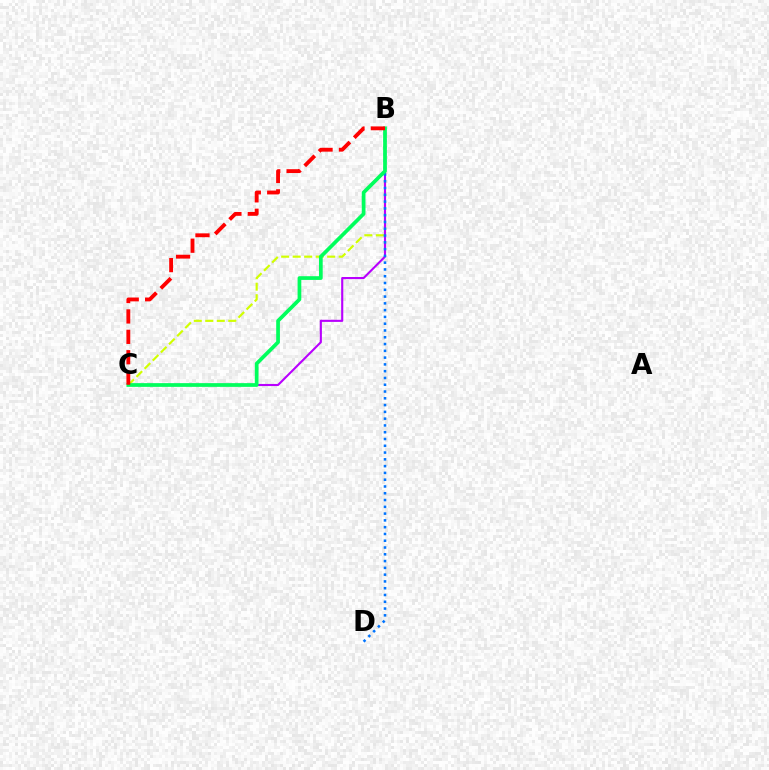{('B', 'C'): [{'color': '#d1ff00', 'line_style': 'dashed', 'thickness': 1.56}, {'color': '#b900ff', 'line_style': 'solid', 'thickness': 1.52}, {'color': '#00ff5c', 'line_style': 'solid', 'thickness': 2.67}, {'color': '#ff0000', 'line_style': 'dashed', 'thickness': 2.77}], ('B', 'D'): [{'color': '#0074ff', 'line_style': 'dotted', 'thickness': 1.84}]}